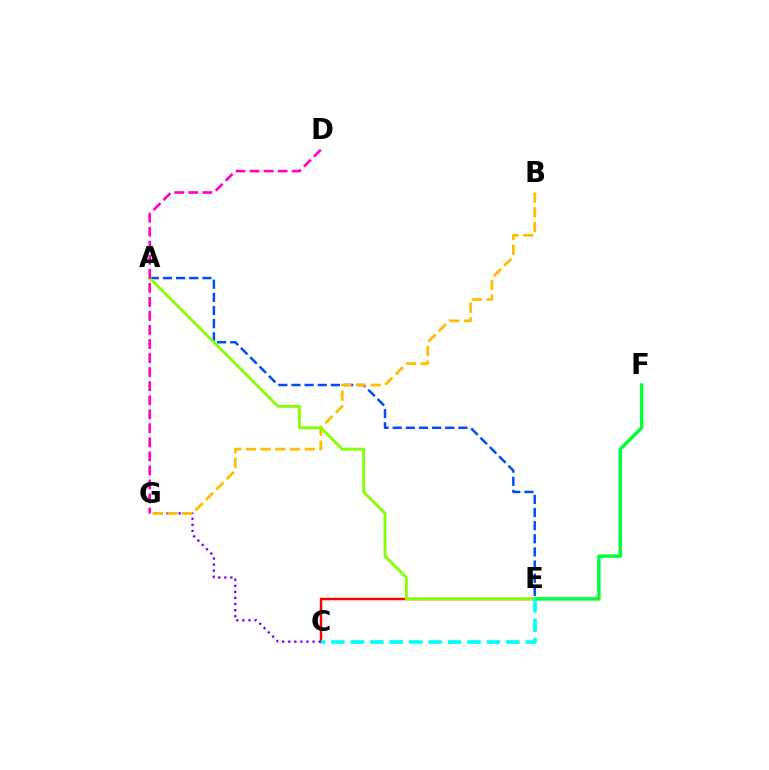{('C', 'E'): [{'color': '#ff0000', 'line_style': 'solid', 'thickness': 1.78}, {'color': '#00fff6', 'line_style': 'dashed', 'thickness': 2.64}], ('A', 'E'): [{'color': '#004bff', 'line_style': 'dashed', 'thickness': 1.79}, {'color': '#84ff00', 'line_style': 'solid', 'thickness': 2.05}], ('C', 'G'): [{'color': '#7200ff', 'line_style': 'dotted', 'thickness': 1.65}], ('B', 'G'): [{'color': '#ffbd00', 'line_style': 'dashed', 'thickness': 2.0}], ('E', 'F'): [{'color': '#00ff39', 'line_style': 'solid', 'thickness': 2.48}], ('D', 'G'): [{'color': '#ff00cf', 'line_style': 'dashed', 'thickness': 1.91}]}